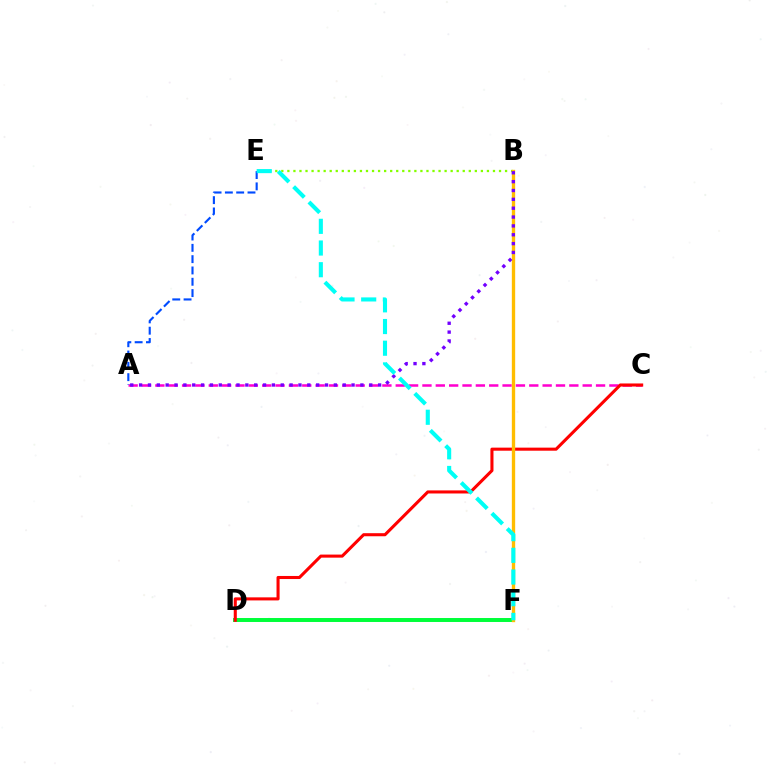{('A', 'C'): [{'color': '#ff00cf', 'line_style': 'dashed', 'thickness': 1.81}], ('D', 'F'): [{'color': '#00ff39', 'line_style': 'solid', 'thickness': 2.85}], ('B', 'E'): [{'color': '#84ff00', 'line_style': 'dotted', 'thickness': 1.64}], ('C', 'D'): [{'color': '#ff0000', 'line_style': 'solid', 'thickness': 2.21}], ('A', 'E'): [{'color': '#004bff', 'line_style': 'dashed', 'thickness': 1.54}], ('B', 'F'): [{'color': '#ffbd00', 'line_style': 'solid', 'thickness': 2.4}], ('A', 'B'): [{'color': '#7200ff', 'line_style': 'dotted', 'thickness': 2.41}], ('E', 'F'): [{'color': '#00fff6', 'line_style': 'dashed', 'thickness': 2.95}]}